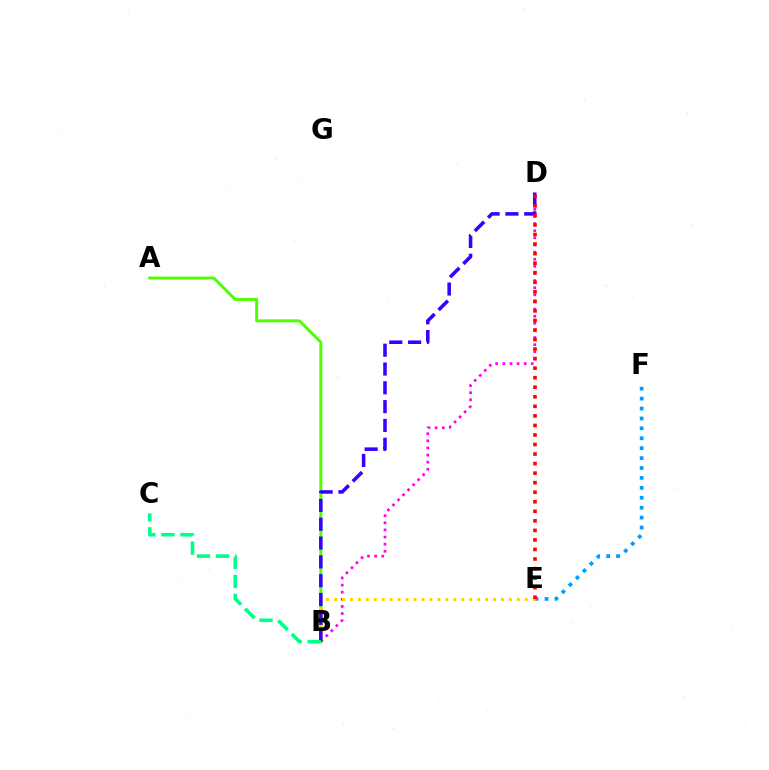{('E', 'F'): [{'color': '#009eff', 'line_style': 'dotted', 'thickness': 2.69}], ('A', 'B'): [{'color': '#4fff00', 'line_style': 'solid', 'thickness': 2.11}], ('B', 'D'): [{'color': '#ff00ed', 'line_style': 'dotted', 'thickness': 1.93}, {'color': '#3700ff', 'line_style': 'dashed', 'thickness': 2.55}], ('B', 'E'): [{'color': '#ffd500', 'line_style': 'dotted', 'thickness': 2.16}], ('B', 'C'): [{'color': '#00ff86', 'line_style': 'dashed', 'thickness': 2.58}], ('D', 'E'): [{'color': '#ff0000', 'line_style': 'dotted', 'thickness': 2.59}]}